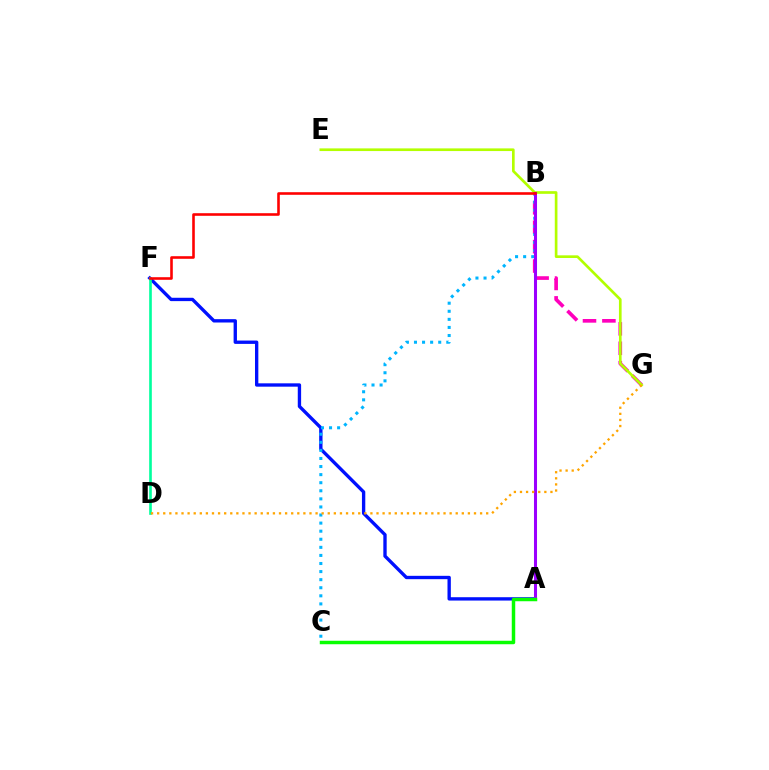{('A', 'F'): [{'color': '#0010ff', 'line_style': 'solid', 'thickness': 2.41}], ('B', 'G'): [{'color': '#ff00bd', 'line_style': 'dashed', 'thickness': 2.64}], ('D', 'F'): [{'color': '#00ff9d', 'line_style': 'solid', 'thickness': 1.9}], ('B', 'C'): [{'color': '#00b5ff', 'line_style': 'dotted', 'thickness': 2.2}], ('E', 'G'): [{'color': '#b3ff00', 'line_style': 'solid', 'thickness': 1.92}], ('A', 'B'): [{'color': '#9b00ff', 'line_style': 'solid', 'thickness': 2.19}], ('A', 'C'): [{'color': '#08ff00', 'line_style': 'solid', 'thickness': 2.5}], ('D', 'G'): [{'color': '#ffa500', 'line_style': 'dotted', 'thickness': 1.66}], ('B', 'F'): [{'color': '#ff0000', 'line_style': 'solid', 'thickness': 1.87}]}